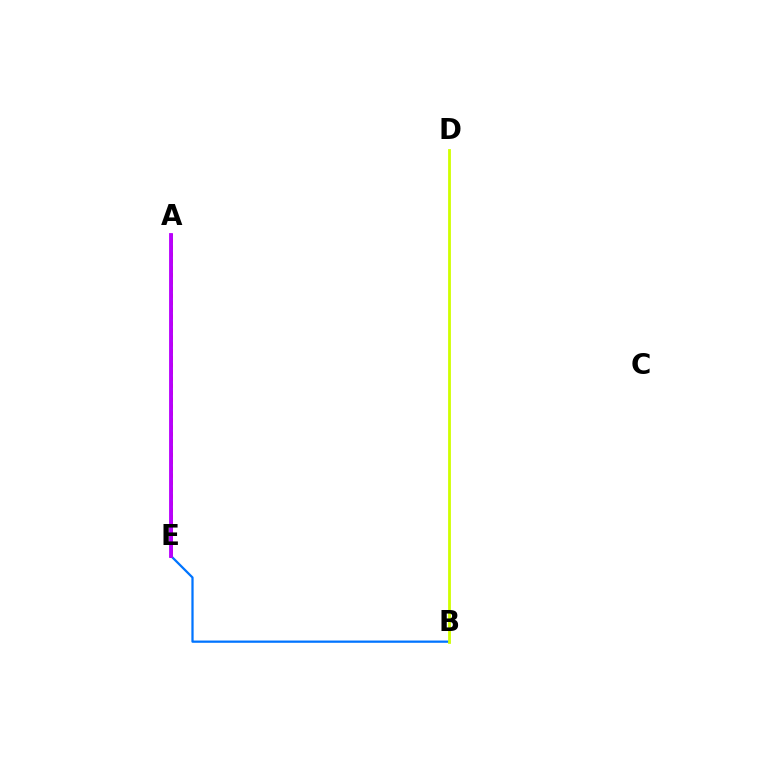{('A', 'E'): [{'color': '#ff0000', 'line_style': 'solid', 'thickness': 2.13}, {'color': '#00ff5c', 'line_style': 'dotted', 'thickness': 1.88}, {'color': '#b900ff', 'line_style': 'solid', 'thickness': 2.76}], ('B', 'E'): [{'color': '#0074ff', 'line_style': 'solid', 'thickness': 1.62}], ('B', 'D'): [{'color': '#d1ff00', 'line_style': 'solid', 'thickness': 2.01}]}